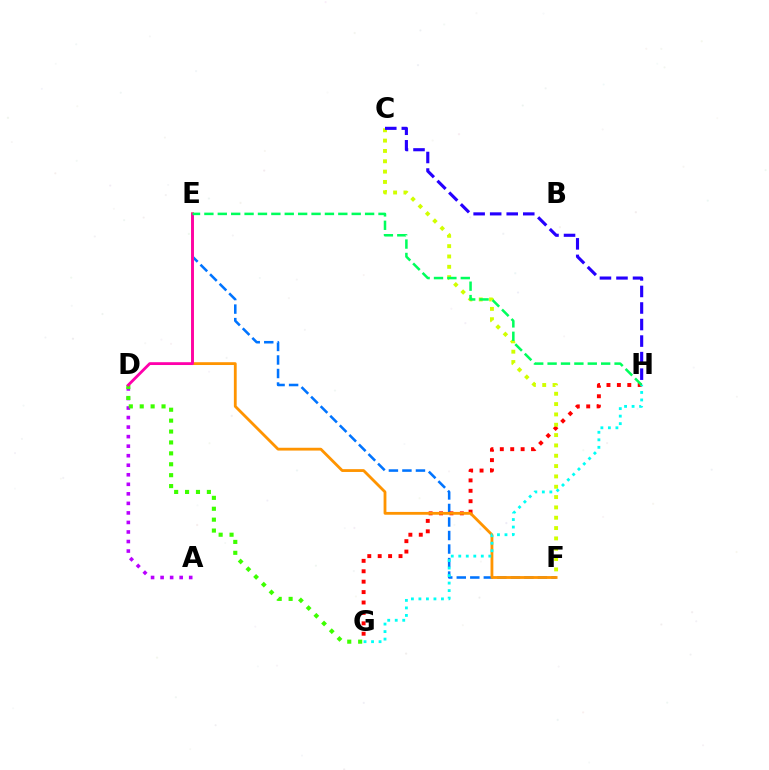{('A', 'D'): [{'color': '#b900ff', 'line_style': 'dotted', 'thickness': 2.59}], ('E', 'F'): [{'color': '#0074ff', 'line_style': 'dashed', 'thickness': 1.84}, {'color': '#ff9400', 'line_style': 'solid', 'thickness': 2.02}], ('G', 'H'): [{'color': '#ff0000', 'line_style': 'dotted', 'thickness': 2.83}, {'color': '#00fff6', 'line_style': 'dotted', 'thickness': 2.04}], ('D', 'G'): [{'color': '#3dff00', 'line_style': 'dotted', 'thickness': 2.96}], ('D', 'E'): [{'color': '#ff00ac', 'line_style': 'solid', 'thickness': 2.03}], ('C', 'F'): [{'color': '#d1ff00', 'line_style': 'dotted', 'thickness': 2.81}], ('E', 'H'): [{'color': '#00ff5c', 'line_style': 'dashed', 'thickness': 1.82}], ('C', 'H'): [{'color': '#2500ff', 'line_style': 'dashed', 'thickness': 2.25}]}